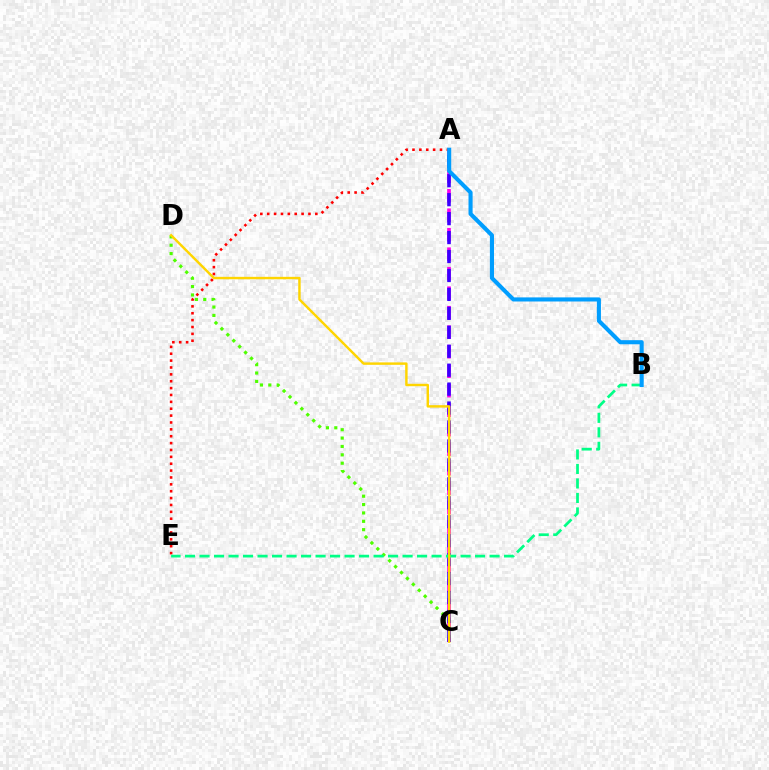{('A', 'C'): [{'color': '#ff00ed', 'line_style': 'dashed', 'thickness': 2.65}, {'color': '#3700ff', 'line_style': 'dashed', 'thickness': 2.57}], ('C', 'D'): [{'color': '#4fff00', 'line_style': 'dotted', 'thickness': 2.27}, {'color': '#ffd500', 'line_style': 'solid', 'thickness': 1.75}], ('A', 'E'): [{'color': '#ff0000', 'line_style': 'dotted', 'thickness': 1.87}], ('B', 'E'): [{'color': '#00ff86', 'line_style': 'dashed', 'thickness': 1.97}], ('A', 'B'): [{'color': '#009eff', 'line_style': 'solid', 'thickness': 2.95}]}